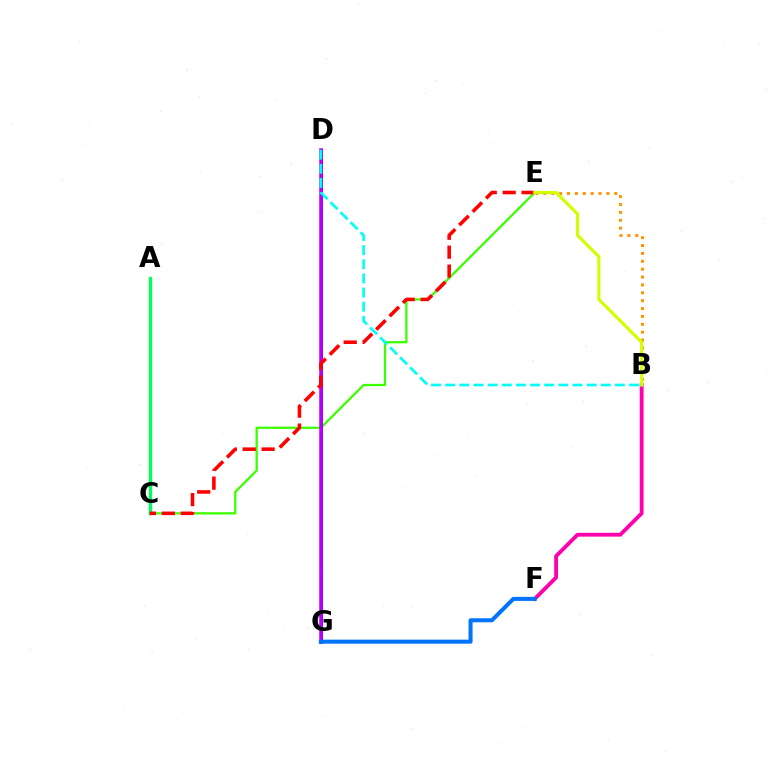{('C', 'E'): [{'color': '#3dff00', 'line_style': 'solid', 'thickness': 1.64}, {'color': '#ff0000', 'line_style': 'dashed', 'thickness': 2.57}], ('D', 'G'): [{'color': '#2500ff', 'line_style': 'solid', 'thickness': 2.18}, {'color': '#b900ff', 'line_style': 'solid', 'thickness': 2.54}], ('A', 'C'): [{'color': '#00ff5c', 'line_style': 'solid', 'thickness': 2.37}], ('B', 'F'): [{'color': '#ff00ac', 'line_style': 'solid', 'thickness': 2.76}], ('F', 'G'): [{'color': '#0074ff', 'line_style': 'solid', 'thickness': 2.9}], ('B', 'E'): [{'color': '#ff9400', 'line_style': 'dotted', 'thickness': 2.14}, {'color': '#d1ff00', 'line_style': 'solid', 'thickness': 2.25}], ('B', 'D'): [{'color': '#00fff6', 'line_style': 'dashed', 'thickness': 1.92}]}